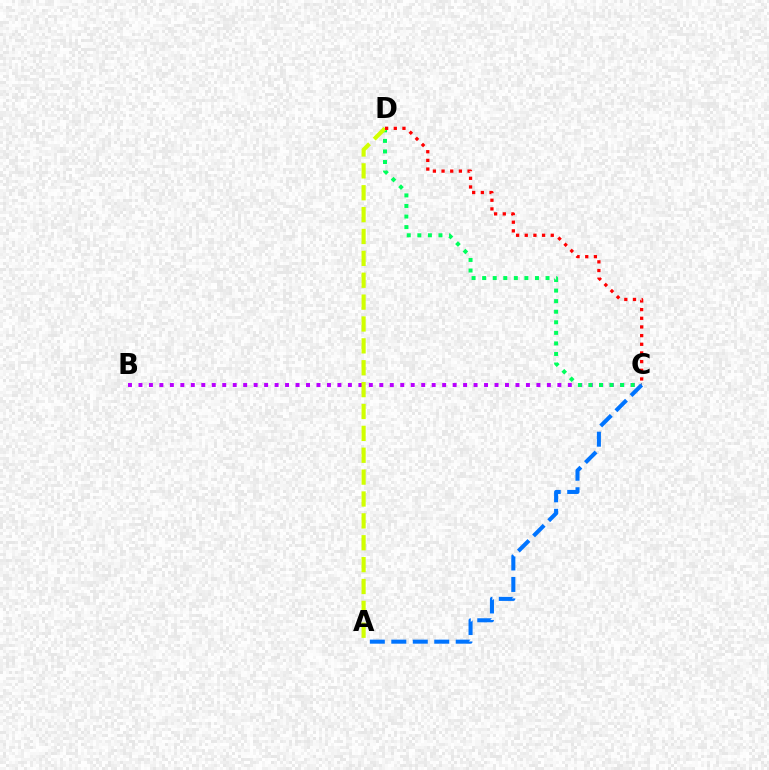{('B', 'C'): [{'color': '#b900ff', 'line_style': 'dotted', 'thickness': 2.85}], ('C', 'D'): [{'color': '#00ff5c', 'line_style': 'dotted', 'thickness': 2.87}, {'color': '#ff0000', 'line_style': 'dotted', 'thickness': 2.36}], ('A', 'D'): [{'color': '#d1ff00', 'line_style': 'dashed', 'thickness': 2.97}], ('A', 'C'): [{'color': '#0074ff', 'line_style': 'dashed', 'thickness': 2.92}]}